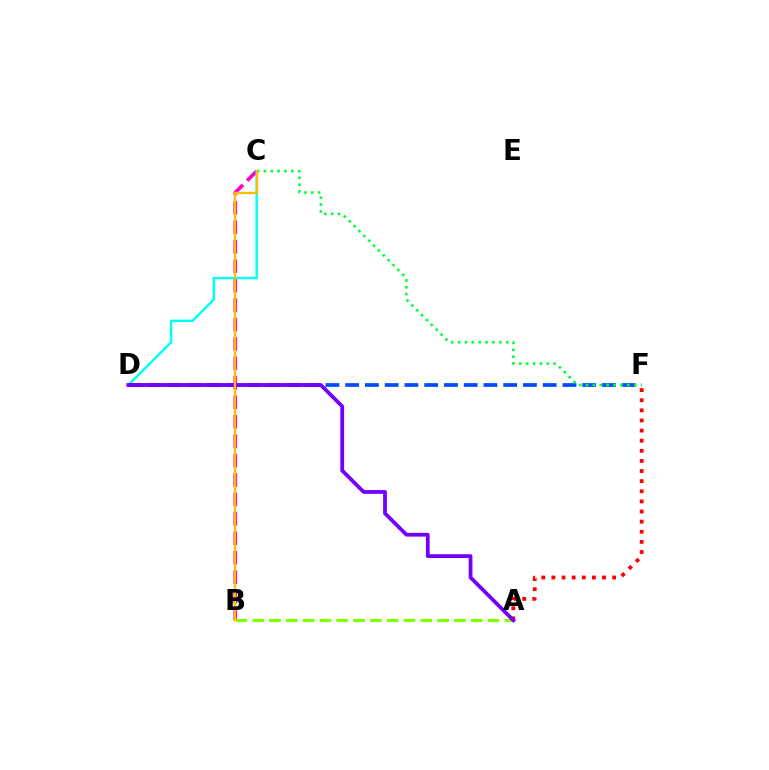{('B', 'C'): [{'color': '#ff00cf', 'line_style': 'dashed', 'thickness': 2.64}, {'color': '#ffbd00', 'line_style': 'solid', 'thickness': 1.66}], ('A', 'B'): [{'color': '#84ff00', 'line_style': 'dashed', 'thickness': 2.28}], ('A', 'F'): [{'color': '#ff0000', 'line_style': 'dotted', 'thickness': 2.75}], ('C', 'D'): [{'color': '#00fff6', 'line_style': 'solid', 'thickness': 1.76}], ('D', 'F'): [{'color': '#004bff', 'line_style': 'dashed', 'thickness': 2.68}], ('A', 'D'): [{'color': '#7200ff', 'line_style': 'solid', 'thickness': 2.72}], ('C', 'F'): [{'color': '#00ff39', 'line_style': 'dotted', 'thickness': 1.87}]}